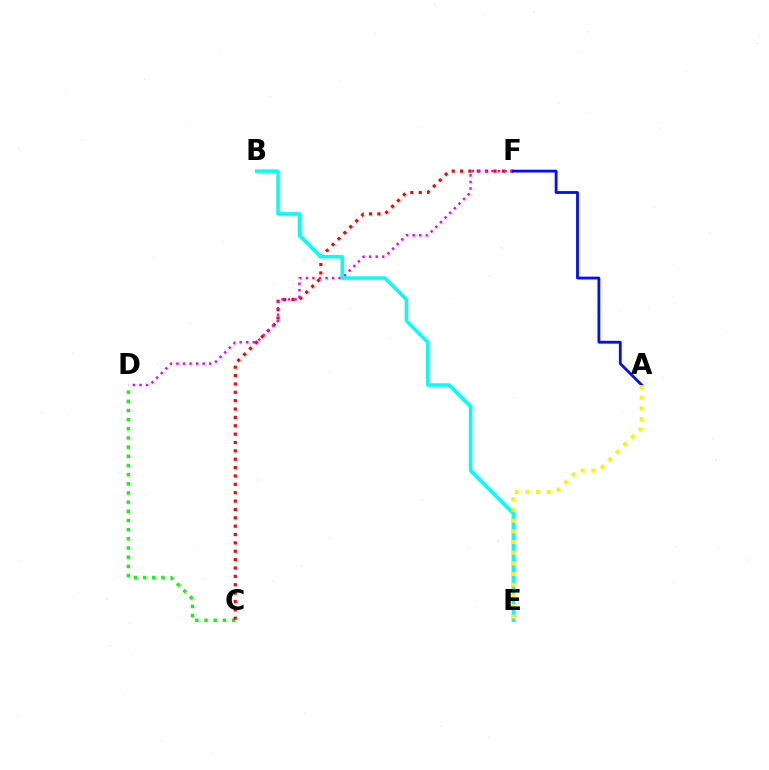{('C', 'D'): [{'color': '#08ff00', 'line_style': 'dotted', 'thickness': 2.49}], ('C', 'F'): [{'color': '#ff0000', 'line_style': 'dotted', 'thickness': 2.27}], ('D', 'F'): [{'color': '#ee00ff', 'line_style': 'dotted', 'thickness': 1.78}], ('B', 'E'): [{'color': '#00fff6', 'line_style': 'solid', 'thickness': 2.52}], ('A', 'F'): [{'color': '#0010ff', 'line_style': 'solid', 'thickness': 2.03}], ('A', 'E'): [{'color': '#fcf500', 'line_style': 'dotted', 'thickness': 2.9}]}